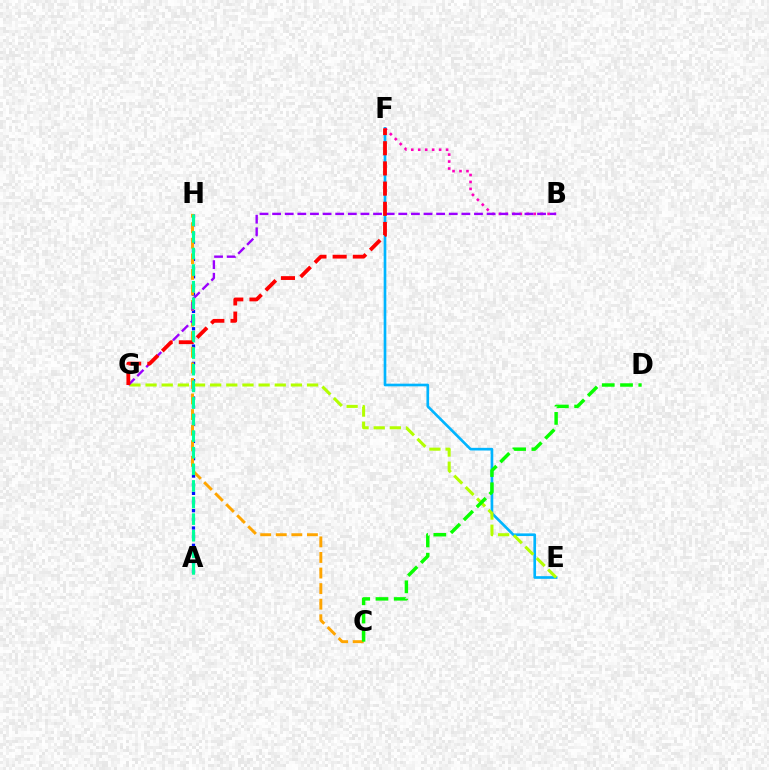{('E', 'F'): [{'color': '#00b5ff', 'line_style': 'solid', 'thickness': 1.92}], ('A', 'H'): [{'color': '#0010ff', 'line_style': 'dotted', 'thickness': 2.35}, {'color': '#00ff9d', 'line_style': 'dashed', 'thickness': 2.26}], ('E', 'G'): [{'color': '#b3ff00', 'line_style': 'dashed', 'thickness': 2.19}], ('B', 'F'): [{'color': '#ff00bd', 'line_style': 'dotted', 'thickness': 1.89}], ('C', 'H'): [{'color': '#ffa500', 'line_style': 'dashed', 'thickness': 2.12}], ('B', 'G'): [{'color': '#9b00ff', 'line_style': 'dashed', 'thickness': 1.71}], ('C', 'D'): [{'color': '#08ff00', 'line_style': 'dashed', 'thickness': 2.48}], ('F', 'G'): [{'color': '#ff0000', 'line_style': 'dashed', 'thickness': 2.74}]}